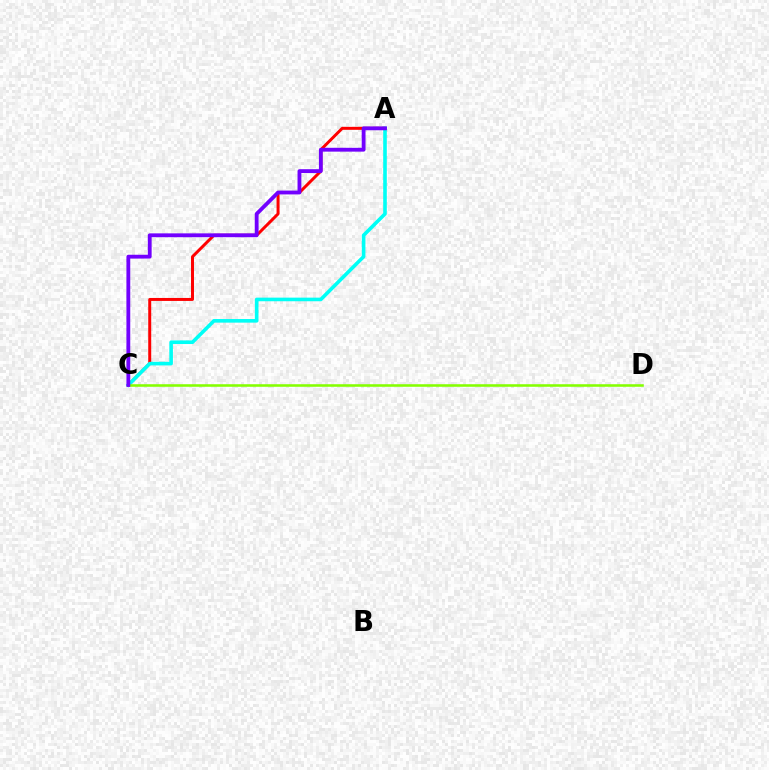{('A', 'C'): [{'color': '#ff0000', 'line_style': 'solid', 'thickness': 2.14}, {'color': '#00fff6', 'line_style': 'solid', 'thickness': 2.6}, {'color': '#7200ff', 'line_style': 'solid', 'thickness': 2.75}], ('C', 'D'): [{'color': '#84ff00', 'line_style': 'solid', 'thickness': 1.84}]}